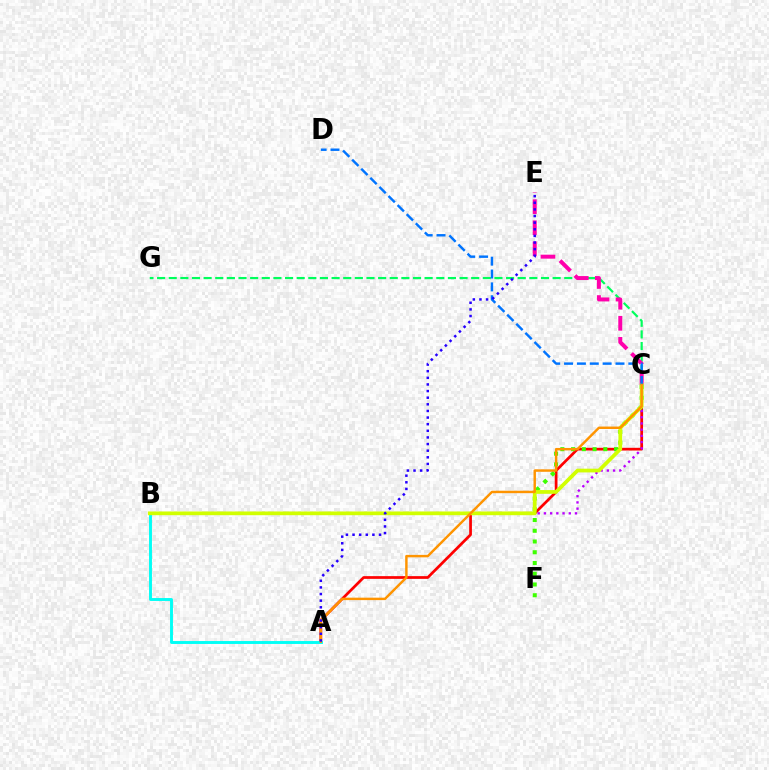{('C', 'G'): [{'color': '#00ff5c', 'line_style': 'dashed', 'thickness': 1.58}], ('C', 'E'): [{'color': '#ff00ac', 'line_style': 'dashed', 'thickness': 2.86}], ('A', 'C'): [{'color': '#ff0000', 'line_style': 'solid', 'thickness': 1.96}, {'color': '#ff9400', 'line_style': 'solid', 'thickness': 1.76}], ('C', 'F'): [{'color': '#3dff00', 'line_style': 'dotted', 'thickness': 2.92}], ('B', 'C'): [{'color': '#b900ff', 'line_style': 'dotted', 'thickness': 1.69}, {'color': '#d1ff00', 'line_style': 'solid', 'thickness': 2.69}], ('A', 'B'): [{'color': '#00fff6', 'line_style': 'solid', 'thickness': 2.09}], ('C', 'D'): [{'color': '#0074ff', 'line_style': 'dashed', 'thickness': 1.75}], ('A', 'E'): [{'color': '#2500ff', 'line_style': 'dotted', 'thickness': 1.8}]}